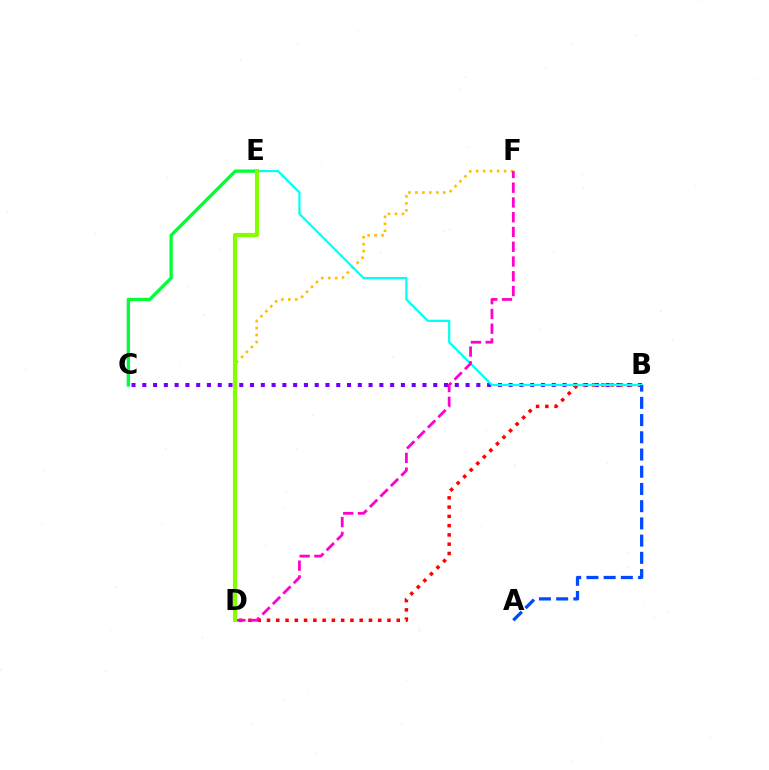{('C', 'E'): [{'color': '#00ff39', 'line_style': 'solid', 'thickness': 2.37}], ('B', 'C'): [{'color': '#7200ff', 'line_style': 'dotted', 'thickness': 2.93}], ('B', 'D'): [{'color': '#ff0000', 'line_style': 'dotted', 'thickness': 2.52}], ('D', 'F'): [{'color': '#ffbd00', 'line_style': 'dotted', 'thickness': 1.89}, {'color': '#ff00cf', 'line_style': 'dashed', 'thickness': 2.01}], ('B', 'E'): [{'color': '#00fff6', 'line_style': 'solid', 'thickness': 1.59}], ('D', 'E'): [{'color': '#84ff00', 'line_style': 'solid', 'thickness': 2.99}], ('A', 'B'): [{'color': '#004bff', 'line_style': 'dashed', 'thickness': 2.34}]}